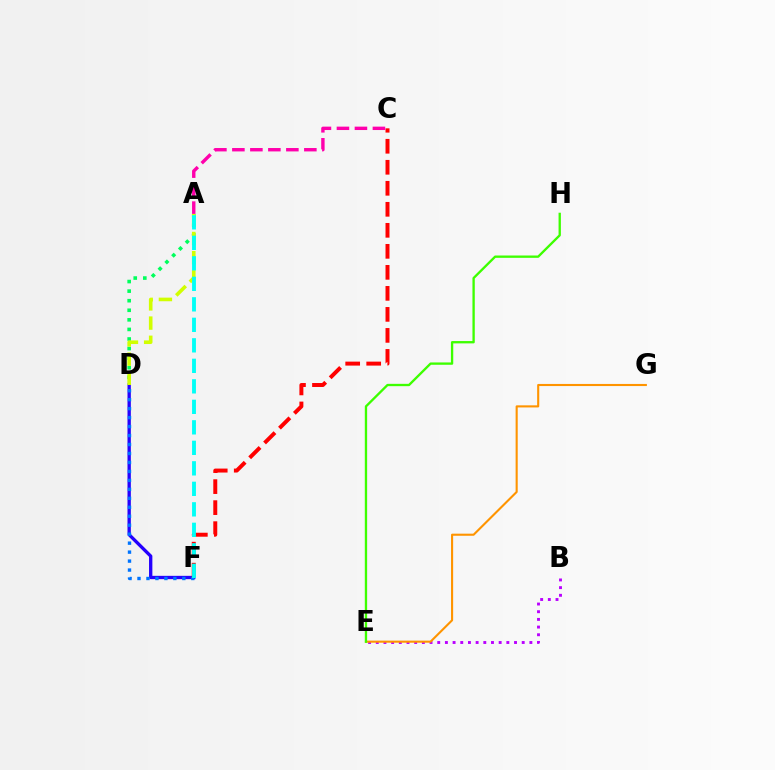{('B', 'E'): [{'color': '#b900ff', 'line_style': 'dotted', 'thickness': 2.09}], ('A', 'D'): [{'color': '#00ff5c', 'line_style': 'dotted', 'thickness': 2.6}, {'color': '#d1ff00', 'line_style': 'dashed', 'thickness': 2.61}], ('D', 'F'): [{'color': '#2500ff', 'line_style': 'solid', 'thickness': 2.4}, {'color': '#0074ff', 'line_style': 'dotted', 'thickness': 2.44}], ('C', 'F'): [{'color': '#ff0000', 'line_style': 'dashed', 'thickness': 2.85}], ('E', 'G'): [{'color': '#ff9400', 'line_style': 'solid', 'thickness': 1.52}], ('A', 'F'): [{'color': '#00fff6', 'line_style': 'dashed', 'thickness': 2.78}], ('A', 'C'): [{'color': '#ff00ac', 'line_style': 'dashed', 'thickness': 2.44}], ('E', 'H'): [{'color': '#3dff00', 'line_style': 'solid', 'thickness': 1.68}]}